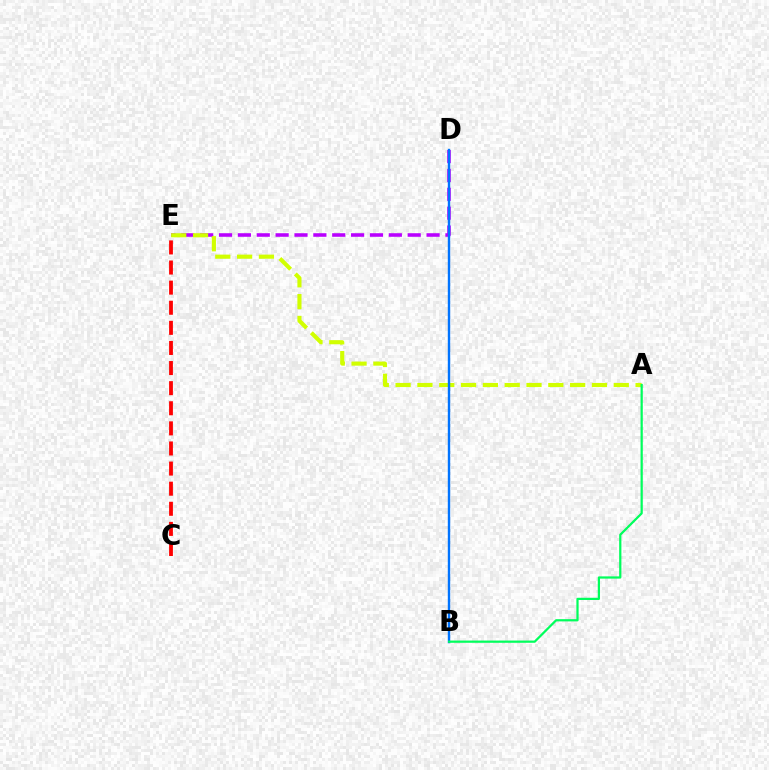{('D', 'E'): [{'color': '#b900ff', 'line_style': 'dashed', 'thickness': 2.56}], ('A', 'E'): [{'color': '#d1ff00', 'line_style': 'dashed', 'thickness': 2.96}], ('C', 'E'): [{'color': '#ff0000', 'line_style': 'dashed', 'thickness': 2.73}], ('B', 'D'): [{'color': '#0074ff', 'line_style': 'solid', 'thickness': 1.73}], ('A', 'B'): [{'color': '#00ff5c', 'line_style': 'solid', 'thickness': 1.61}]}